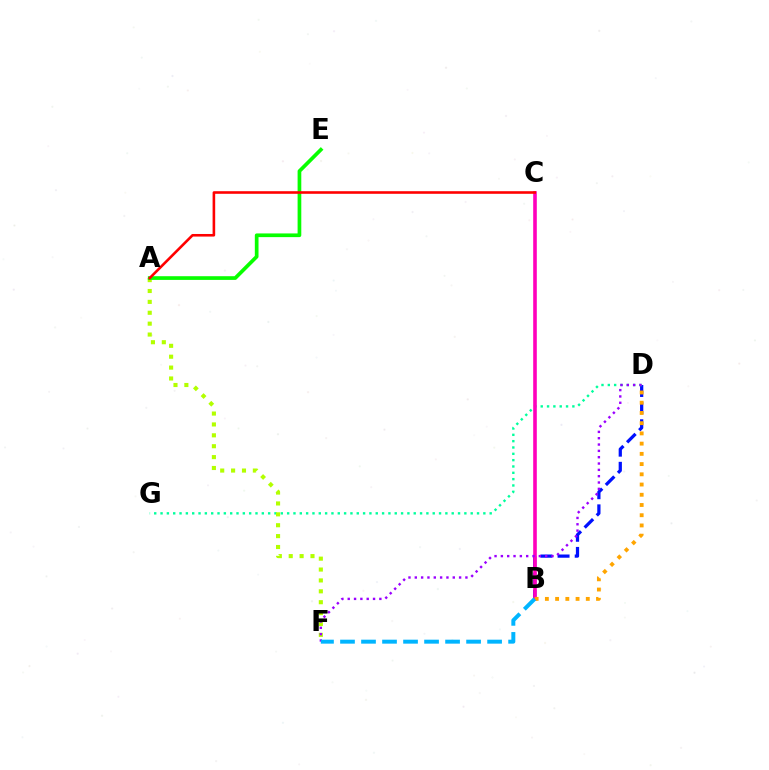{('B', 'D'): [{'color': '#0010ff', 'line_style': 'dashed', 'thickness': 2.33}, {'color': '#ffa500', 'line_style': 'dotted', 'thickness': 2.78}], ('D', 'G'): [{'color': '#00ff9d', 'line_style': 'dotted', 'thickness': 1.72}], ('A', 'F'): [{'color': '#b3ff00', 'line_style': 'dotted', 'thickness': 2.96}], ('A', 'E'): [{'color': '#08ff00', 'line_style': 'solid', 'thickness': 2.66}], ('B', 'C'): [{'color': '#ff00bd', 'line_style': 'solid', 'thickness': 2.6}], ('D', 'F'): [{'color': '#9b00ff', 'line_style': 'dotted', 'thickness': 1.72}], ('B', 'F'): [{'color': '#00b5ff', 'line_style': 'dashed', 'thickness': 2.85}], ('A', 'C'): [{'color': '#ff0000', 'line_style': 'solid', 'thickness': 1.87}]}